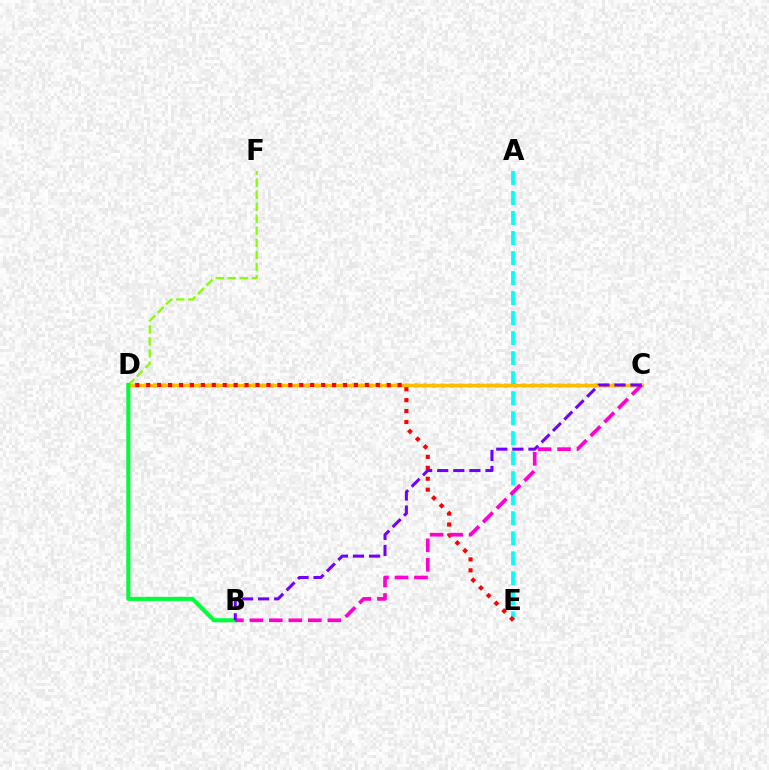{('A', 'E'): [{'color': '#00fff6', 'line_style': 'dashed', 'thickness': 2.72}], ('C', 'D'): [{'color': '#004bff', 'line_style': 'dotted', 'thickness': 2.44}, {'color': '#ffbd00', 'line_style': 'solid', 'thickness': 2.51}], ('D', 'F'): [{'color': '#84ff00', 'line_style': 'dashed', 'thickness': 1.64}], ('D', 'E'): [{'color': '#ff0000', 'line_style': 'dotted', 'thickness': 2.97}], ('B', 'D'): [{'color': '#00ff39', 'line_style': 'solid', 'thickness': 2.92}], ('B', 'C'): [{'color': '#ff00cf', 'line_style': 'dashed', 'thickness': 2.65}, {'color': '#7200ff', 'line_style': 'dashed', 'thickness': 2.19}]}